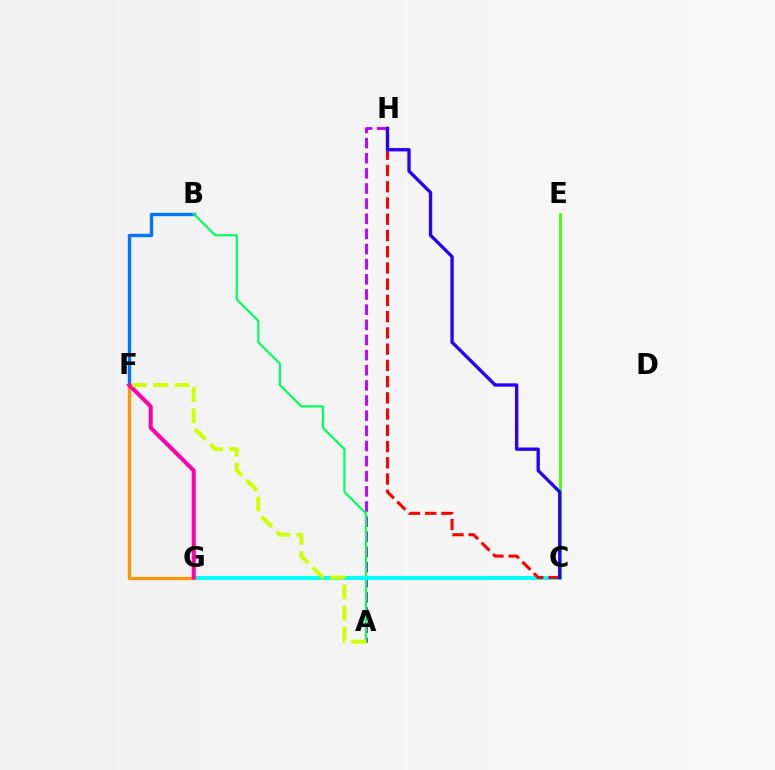{('A', 'H'): [{'color': '#b900ff', 'line_style': 'dashed', 'thickness': 2.06}], ('B', 'F'): [{'color': '#0074ff', 'line_style': 'solid', 'thickness': 2.42}], ('A', 'B'): [{'color': '#00ff5c', 'line_style': 'solid', 'thickness': 1.57}], ('C', 'G'): [{'color': '#00fff6', 'line_style': 'solid', 'thickness': 2.83}], ('F', 'G'): [{'color': '#ff9400', 'line_style': 'solid', 'thickness': 2.31}, {'color': '#ff00ac', 'line_style': 'solid', 'thickness': 2.93}], ('A', 'F'): [{'color': '#d1ff00', 'line_style': 'dashed', 'thickness': 2.89}], ('C', 'H'): [{'color': '#ff0000', 'line_style': 'dashed', 'thickness': 2.21}, {'color': '#2500ff', 'line_style': 'solid', 'thickness': 2.4}], ('C', 'E'): [{'color': '#3dff00', 'line_style': 'solid', 'thickness': 1.98}]}